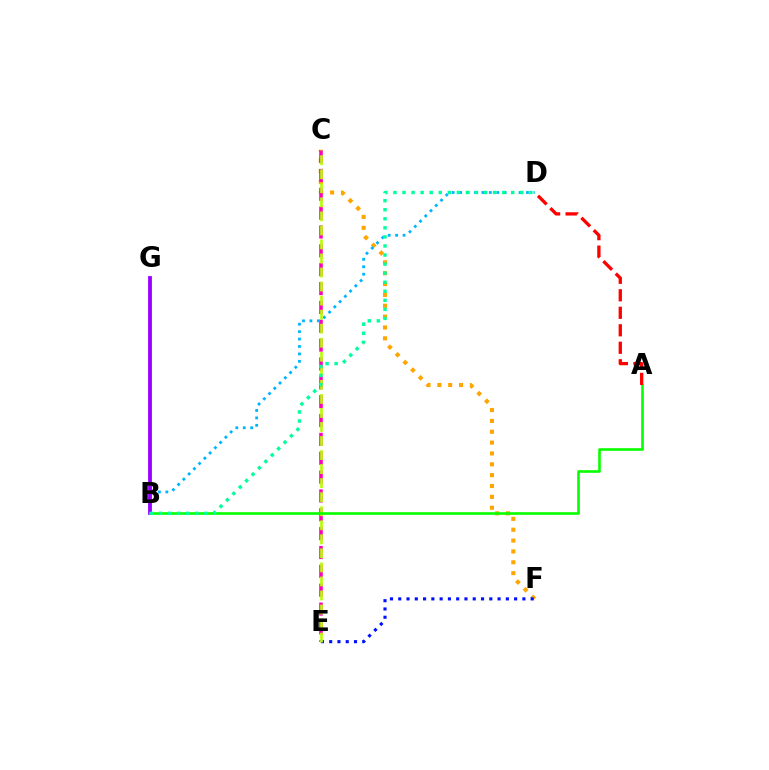{('C', 'F'): [{'color': '#ffa500', 'line_style': 'dotted', 'thickness': 2.95}], ('C', 'E'): [{'color': '#ff00bd', 'line_style': 'dashed', 'thickness': 2.56}, {'color': '#b3ff00', 'line_style': 'dashed', 'thickness': 1.91}], ('B', 'D'): [{'color': '#00b5ff', 'line_style': 'dotted', 'thickness': 2.02}, {'color': '#00ff9d', 'line_style': 'dotted', 'thickness': 2.46}], ('E', 'F'): [{'color': '#0010ff', 'line_style': 'dotted', 'thickness': 2.25}], ('B', 'G'): [{'color': '#9b00ff', 'line_style': 'solid', 'thickness': 2.75}], ('A', 'B'): [{'color': '#08ff00', 'line_style': 'solid', 'thickness': 1.89}], ('A', 'D'): [{'color': '#ff0000', 'line_style': 'dashed', 'thickness': 2.38}]}